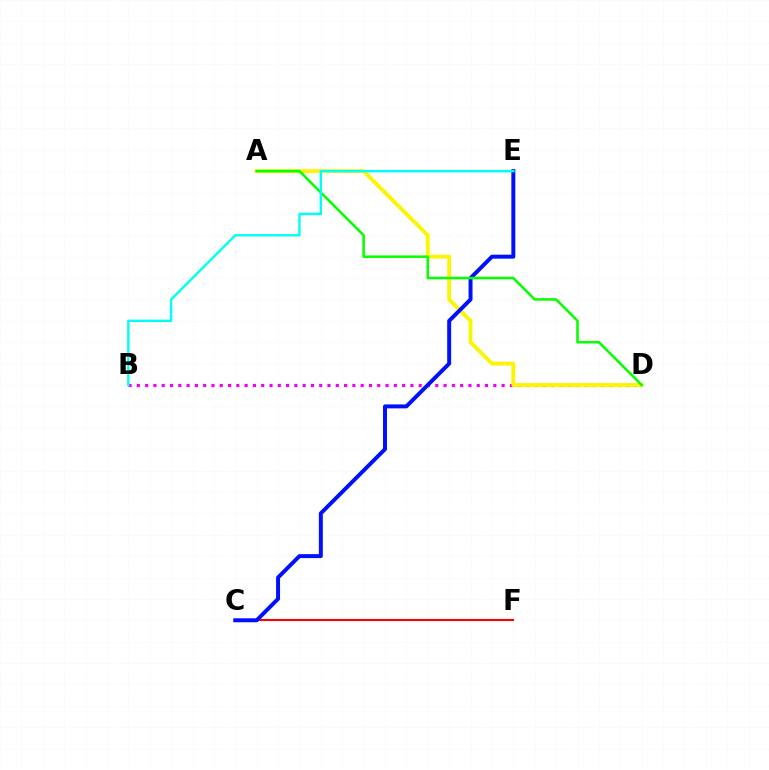{('B', 'D'): [{'color': '#ee00ff', 'line_style': 'dotted', 'thickness': 2.25}], ('A', 'D'): [{'color': '#fcf500', 'line_style': 'solid', 'thickness': 2.76}, {'color': '#08ff00', 'line_style': 'solid', 'thickness': 1.84}], ('C', 'F'): [{'color': '#ff0000', 'line_style': 'solid', 'thickness': 1.51}], ('C', 'E'): [{'color': '#0010ff', 'line_style': 'solid', 'thickness': 2.85}], ('B', 'E'): [{'color': '#00fff6', 'line_style': 'solid', 'thickness': 1.74}]}